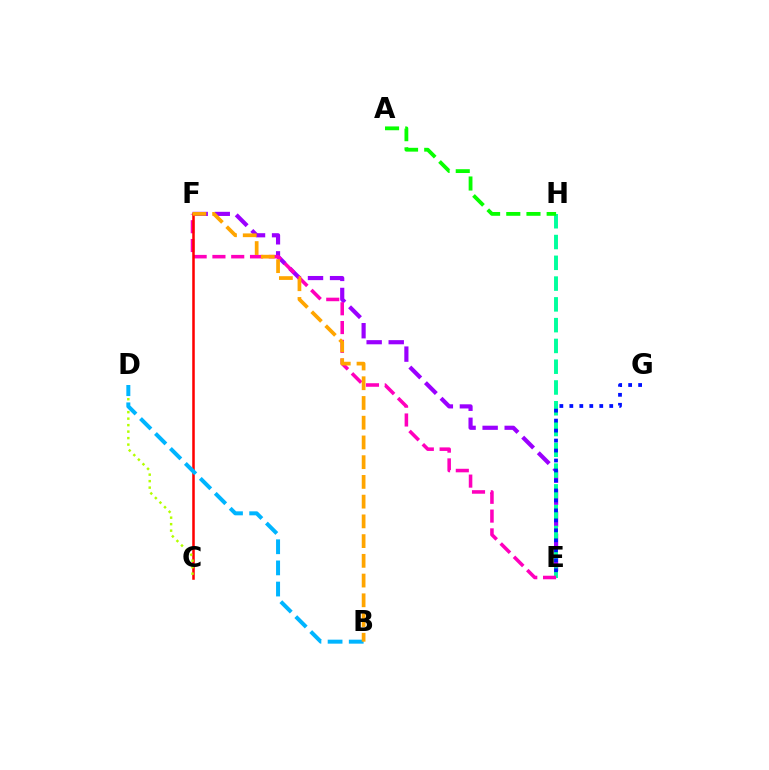{('E', 'F'): [{'color': '#9b00ff', 'line_style': 'dashed', 'thickness': 3.0}, {'color': '#ff00bd', 'line_style': 'dashed', 'thickness': 2.55}], ('E', 'H'): [{'color': '#00ff9d', 'line_style': 'dashed', 'thickness': 2.82}], ('C', 'F'): [{'color': '#ff0000', 'line_style': 'solid', 'thickness': 1.82}], ('C', 'D'): [{'color': '#b3ff00', 'line_style': 'dotted', 'thickness': 1.76}], ('B', 'D'): [{'color': '#00b5ff', 'line_style': 'dashed', 'thickness': 2.87}], ('A', 'H'): [{'color': '#08ff00', 'line_style': 'dashed', 'thickness': 2.74}], ('B', 'F'): [{'color': '#ffa500', 'line_style': 'dashed', 'thickness': 2.68}], ('E', 'G'): [{'color': '#0010ff', 'line_style': 'dotted', 'thickness': 2.71}]}